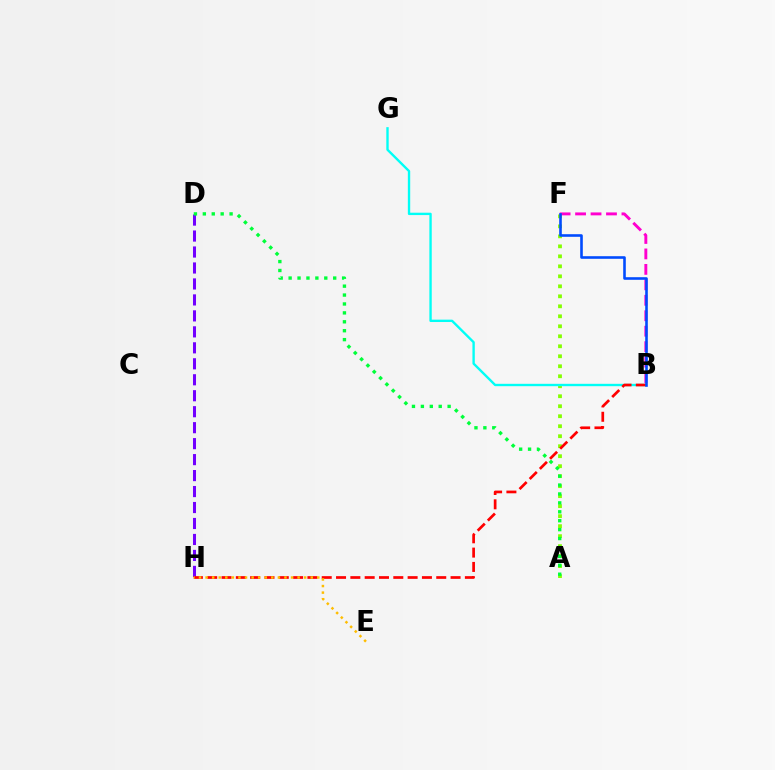{('D', 'H'): [{'color': '#7200ff', 'line_style': 'dashed', 'thickness': 2.17}], ('A', 'F'): [{'color': '#84ff00', 'line_style': 'dotted', 'thickness': 2.72}], ('B', 'G'): [{'color': '#00fff6', 'line_style': 'solid', 'thickness': 1.7}], ('B', 'F'): [{'color': '#ff00cf', 'line_style': 'dashed', 'thickness': 2.1}, {'color': '#004bff', 'line_style': 'solid', 'thickness': 1.87}], ('B', 'H'): [{'color': '#ff0000', 'line_style': 'dashed', 'thickness': 1.94}], ('E', 'H'): [{'color': '#ffbd00', 'line_style': 'dotted', 'thickness': 1.79}], ('A', 'D'): [{'color': '#00ff39', 'line_style': 'dotted', 'thickness': 2.42}]}